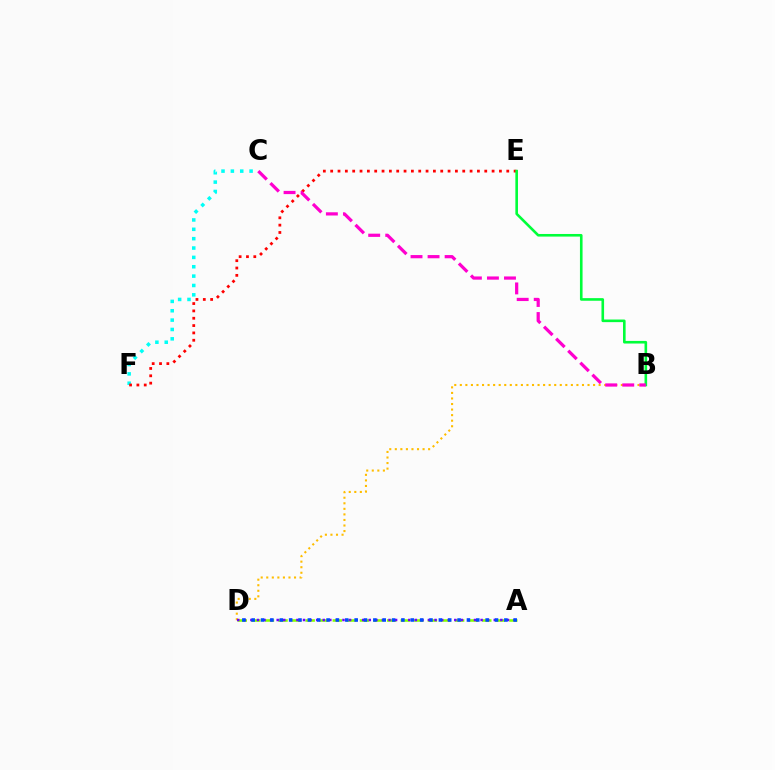{('B', 'D'): [{'color': '#ffbd00', 'line_style': 'dotted', 'thickness': 1.51}], ('A', 'D'): [{'color': '#84ff00', 'line_style': 'dashed', 'thickness': 1.85}, {'color': '#7200ff', 'line_style': 'dotted', 'thickness': 1.79}, {'color': '#004bff', 'line_style': 'dotted', 'thickness': 2.54}], ('C', 'F'): [{'color': '#00fff6', 'line_style': 'dotted', 'thickness': 2.54}], ('E', 'F'): [{'color': '#ff0000', 'line_style': 'dotted', 'thickness': 1.99}], ('B', 'E'): [{'color': '#00ff39', 'line_style': 'solid', 'thickness': 1.88}], ('B', 'C'): [{'color': '#ff00cf', 'line_style': 'dashed', 'thickness': 2.32}]}